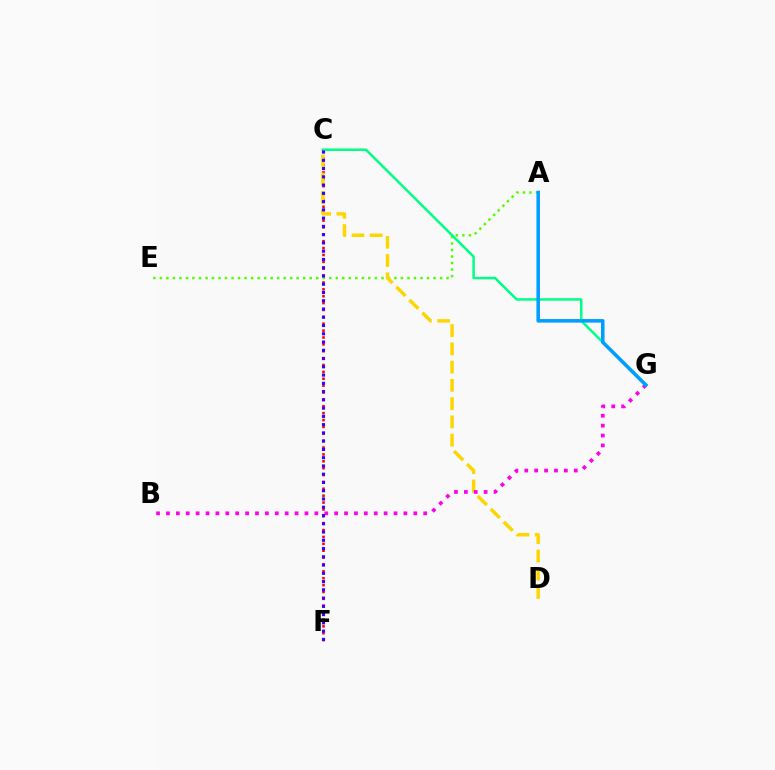{('A', 'E'): [{'color': '#4fff00', 'line_style': 'dotted', 'thickness': 1.77}], ('C', 'F'): [{'color': '#ff0000', 'line_style': 'dotted', 'thickness': 1.87}, {'color': '#3700ff', 'line_style': 'dotted', 'thickness': 2.24}], ('C', 'G'): [{'color': '#00ff86', 'line_style': 'solid', 'thickness': 1.8}], ('C', 'D'): [{'color': '#ffd500', 'line_style': 'dashed', 'thickness': 2.48}], ('B', 'G'): [{'color': '#ff00ed', 'line_style': 'dotted', 'thickness': 2.69}], ('A', 'G'): [{'color': '#009eff', 'line_style': 'solid', 'thickness': 2.56}]}